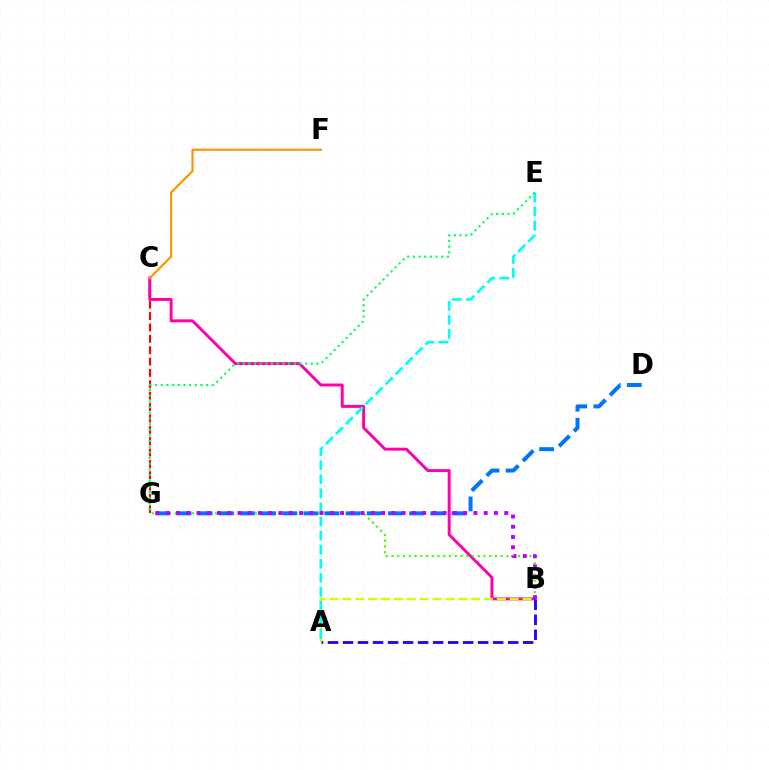{('C', 'G'): [{'color': '#ff0000', 'line_style': 'dashed', 'thickness': 1.54}], ('B', 'C'): [{'color': '#ff00ac', 'line_style': 'solid', 'thickness': 2.12}], ('B', 'G'): [{'color': '#3dff00', 'line_style': 'dotted', 'thickness': 1.56}, {'color': '#b900ff', 'line_style': 'dotted', 'thickness': 2.79}], ('D', 'G'): [{'color': '#0074ff', 'line_style': 'dashed', 'thickness': 2.87}], ('C', 'F'): [{'color': '#ff9400', 'line_style': 'solid', 'thickness': 1.57}], ('A', 'B'): [{'color': '#d1ff00', 'line_style': 'dashed', 'thickness': 1.75}, {'color': '#2500ff', 'line_style': 'dashed', 'thickness': 2.04}], ('A', 'E'): [{'color': '#00fff6', 'line_style': 'dashed', 'thickness': 1.91}], ('E', 'G'): [{'color': '#00ff5c', 'line_style': 'dotted', 'thickness': 1.54}]}